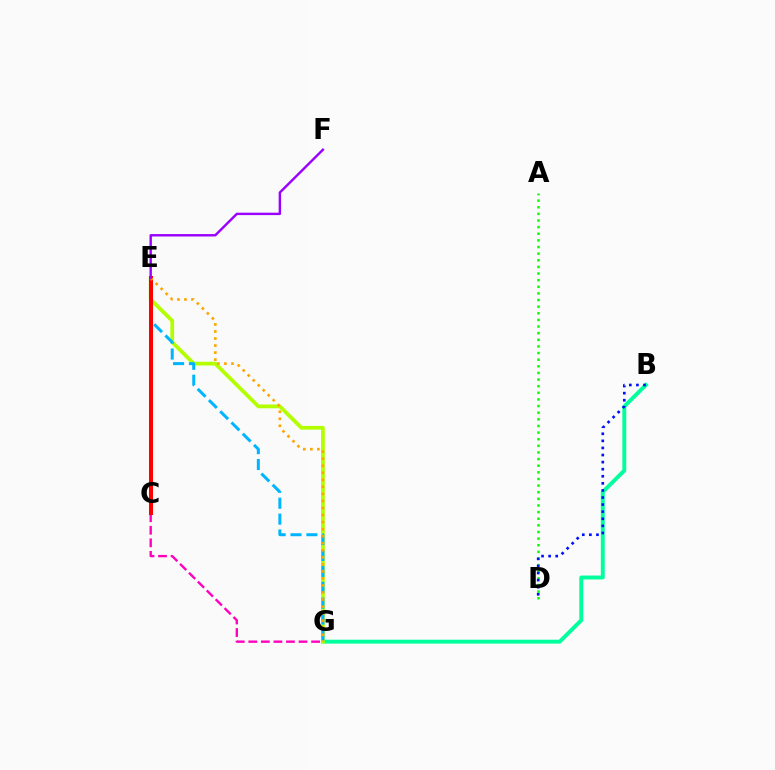{('B', 'G'): [{'color': '#00ff9d', 'line_style': 'solid', 'thickness': 2.82}], ('E', 'G'): [{'color': '#b3ff00', 'line_style': 'solid', 'thickness': 2.71}, {'color': '#00b5ff', 'line_style': 'dashed', 'thickness': 2.16}, {'color': '#ffa500', 'line_style': 'dotted', 'thickness': 1.91}], ('C', 'G'): [{'color': '#ff00bd', 'line_style': 'dashed', 'thickness': 1.71}], ('A', 'D'): [{'color': '#08ff00', 'line_style': 'dotted', 'thickness': 1.8}], ('B', 'D'): [{'color': '#0010ff', 'line_style': 'dotted', 'thickness': 1.92}], ('C', 'E'): [{'color': '#ff0000', 'line_style': 'solid', 'thickness': 2.9}], ('E', 'F'): [{'color': '#9b00ff', 'line_style': 'solid', 'thickness': 1.74}]}